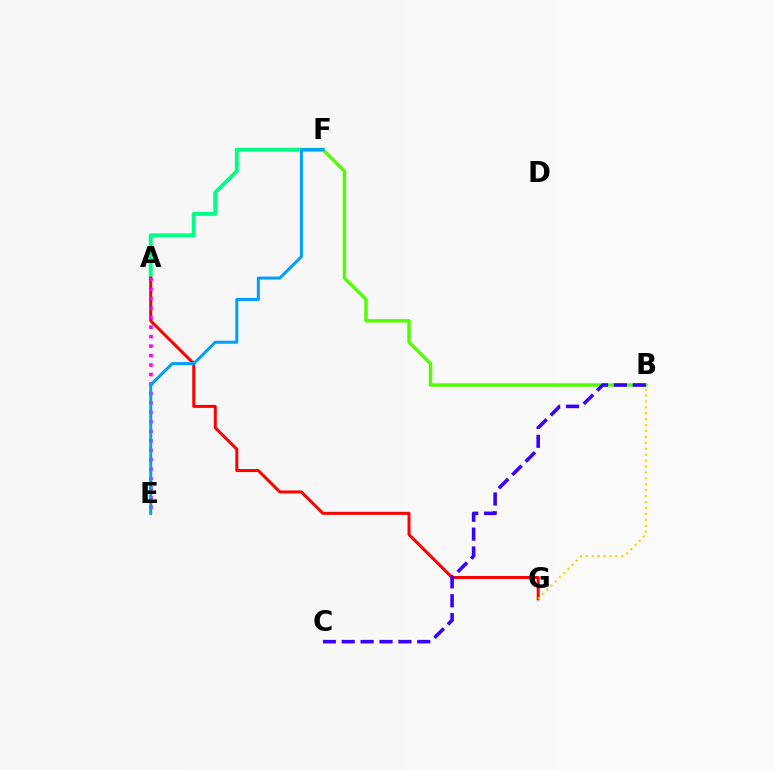{('A', 'F'): [{'color': '#00ff86', 'line_style': 'solid', 'thickness': 2.81}], ('A', 'G'): [{'color': '#ff0000', 'line_style': 'solid', 'thickness': 2.16}], ('A', 'E'): [{'color': '#ff00ed', 'line_style': 'dotted', 'thickness': 2.57}], ('B', 'F'): [{'color': '#4fff00', 'line_style': 'solid', 'thickness': 2.43}], ('B', 'C'): [{'color': '#3700ff', 'line_style': 'dashed', 'thickness': 2.57}], ('B', 'G'): [{'color': '#ffd500', 'line_style': 'dotted', 'thickness': 1.61}], ('E', 'F'): [{'color': '#009eff', 'line_style': 'solid', 'thickness': 2.16}]}